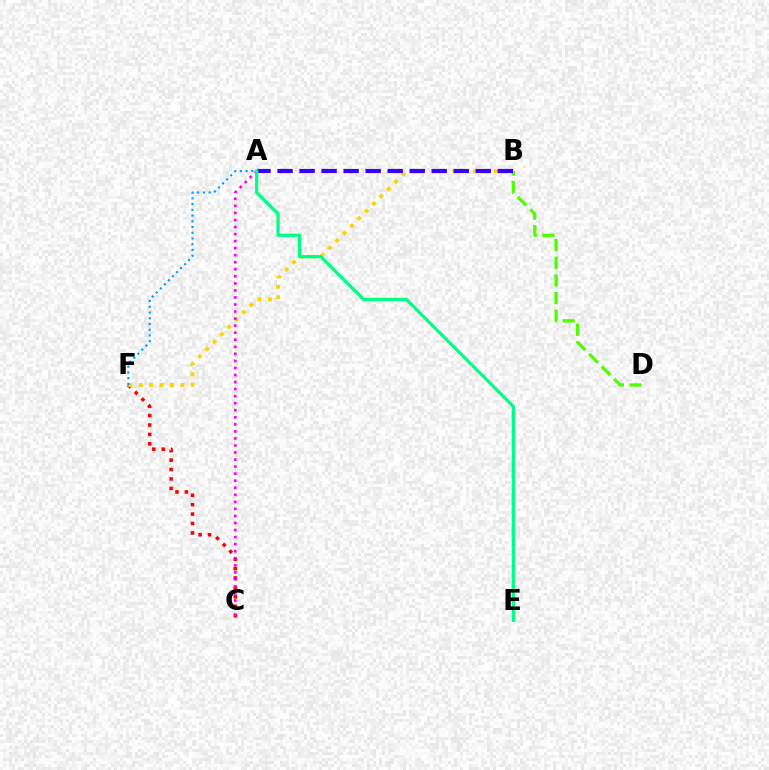{('B', 'D'): [{'color': '#4fff00', 'line_style': 'dashed', 'thickness': 2.4}], ('C', 'F'): [{'color': '#ff0000', 'line_style': 'dotted', 'thickness': 2.56}], ('B', 'F'): [{'color': '#ffd500', 'line_style': 'dotted', 'thickness': 2.83}], ('A', 'C'): [{'color': '#ff00ed', 'line_style': 'dotted', 'thickness': 1.91}], ('A', 'F'): [{'color': '#009eff', 'line_style': 'dotted', 'thickness': 1.56}], ('A', 'B'): [{'color': '#3700ff', 'line_style': 'dashed', 'thickness': 2.99}], ('A', 'E'): [{'color': '#00ff86', 'line_style': 'solid', 'thickness': 2.34}]}